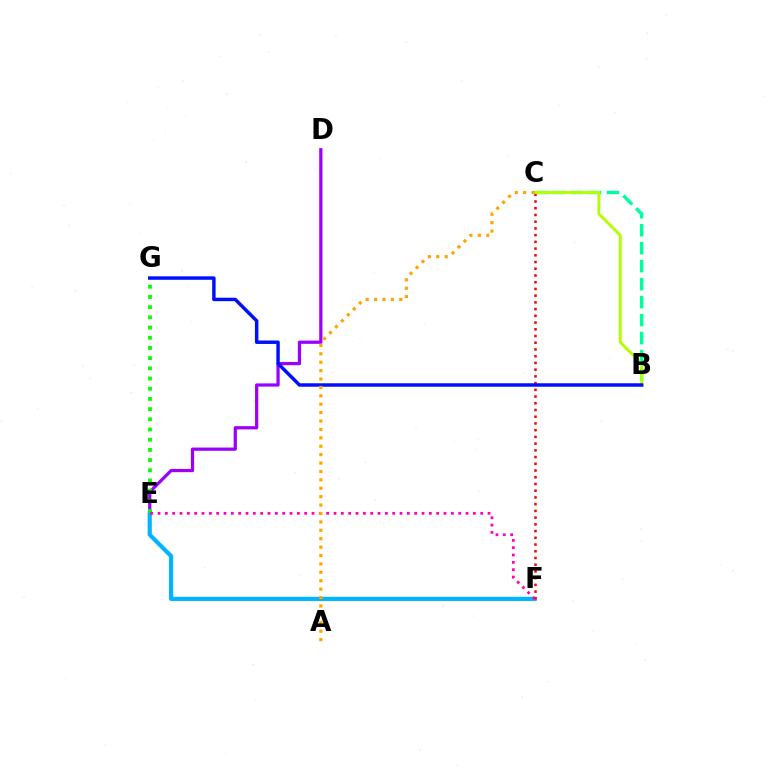{('D', 'E'): [{'color': '#9b00ff', 'line_style': 'solid', 'thickness': 2.32}], ('E', 'F'): [{'color': '#00b5ff', 'line_style': 'solid', 'thickness': 2.98}, {'color': '#ff00bd', 'line_style': 'dotted', 'thickness': 1.99}], ('B', 'C'): [{'color': '#00ff9d', 'line_style': 'dashed', 'thickness': 2.44}, {'color': '#b3ff00', 'line_style': 'solid', 'thickness': 2.1}], ('E', 'G'): [{'color': '#08ff00', 'line_style': 'dotted', 'thickness': 2.77}], ('C', 'F'): [{'color': '#ff0000', 'line_style': 'dotted', 'thickness': 1.83}], ('B', 'G'): [{'color': '#0010ff', 'line_style': 'solid', 'thickness': 2.49}], ('A', 'C'): [{'color': '#ffa500', 'line_style': 'dotted', 'thickness': 2.28}]}